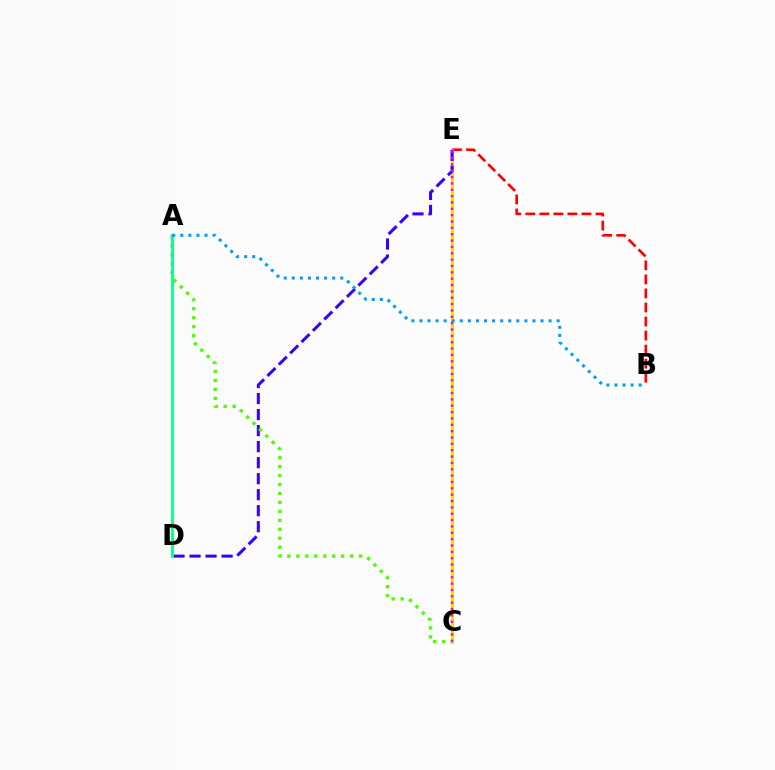{('B', 'E'): [{'color': '#ff0000', 'line_style': 'dashed', 'thickness': 1.91}], ('C', 'E'): [{'color': '#ffd500', 'line_style': 'solid', 'thickness': 2.09}, {'color': '#ff00ed', 'line_style': 'dotted', 'thickness': 1.73}], ('D', 'E'): [{'color': '#3700ff', 'line_style': 'dashed', 'thickness': 2.18}], ('A', 'C'): [{'color': '#4fff00', 'line_style': 'dotted', 'thickness': 2.44}], ('A', 'D'): [{'color': '#00ff86', 'line_style': 'solid', 'thickness': 2.0}], ('A', 'B'): [{'color': '#009eff', 'line_style': 'dotted', 'thickness': 2.19}]}